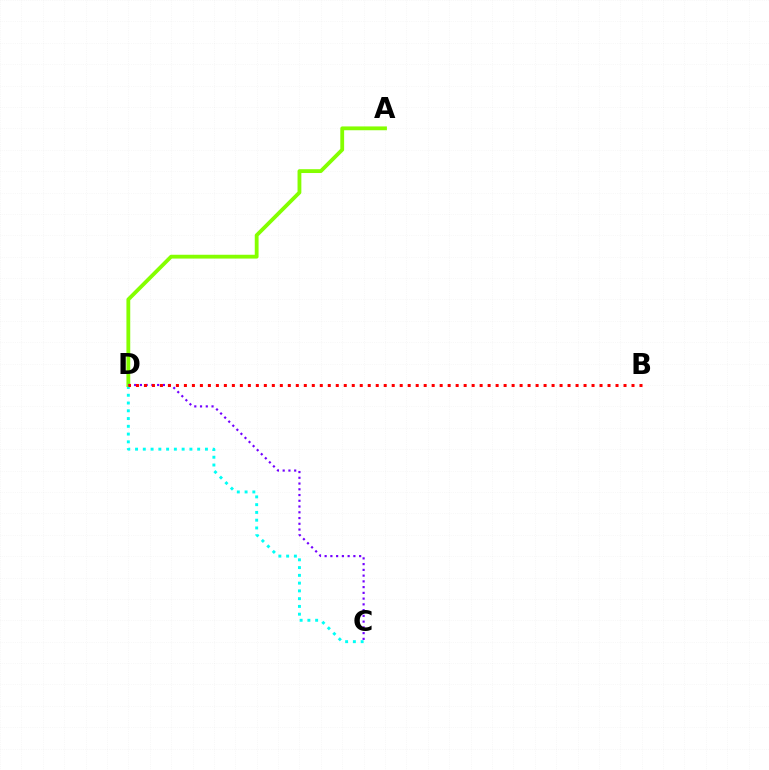{('C', 'D'): [{'color': '#00fff6', 'line_style': 'dotted', 'thickness': 2.11}, {'color': '#7200ff', 'line_style': 'dotted', 'thickness': 1.56}], ('A', 'D'): [{'color': '#84ff00', 'line_style': 'solid', 'thickness': 2.75}], ('B', 'D'): [{'color': '#ff0000', 'line_style': 'dotted', 'thickness': 2.17}]}